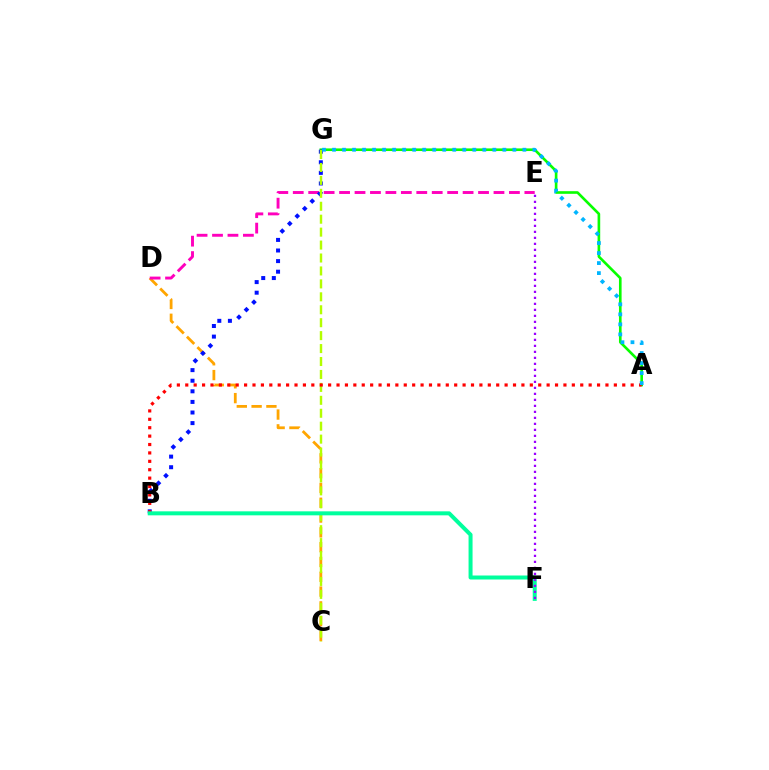{('C', 'D'): [{'color': '#ffa500', 'line_style': 'dashed', 'thickness': 2.01}], ('A', 'G'): [{'color': '#08ff00', 'line_style': 'solid', 'thickness': 1.9}, {'color': '#00b5ff', 'line_style': 'dotted', 'thickness': 2.72}], ('D', 'E'): [{'color': '#ff00bd', 'line_style': 'dashed', 'thickness': 2.1}], ('B', 'G'): [{'color': '#0010ff', 'line_style': 'dotted', 'thickness': 2.88}], ('C', 'G'): [{'color': '#b3ff00', 'line_style': 'dashed', 'thickness': 1.76}], ('A', 'B'): [{'color': '#ff0000', 'line_style': 'dotted', 'thickness': 2.28}], ('B', 'F'): [{'color': '#00ff9d', 'line_style': 'solid', 'thickness': 2.88}], ('E', 'F'): [{'color': '#9b00ff', 'line_style': 'dotted', 'thickness': 1.63}]}